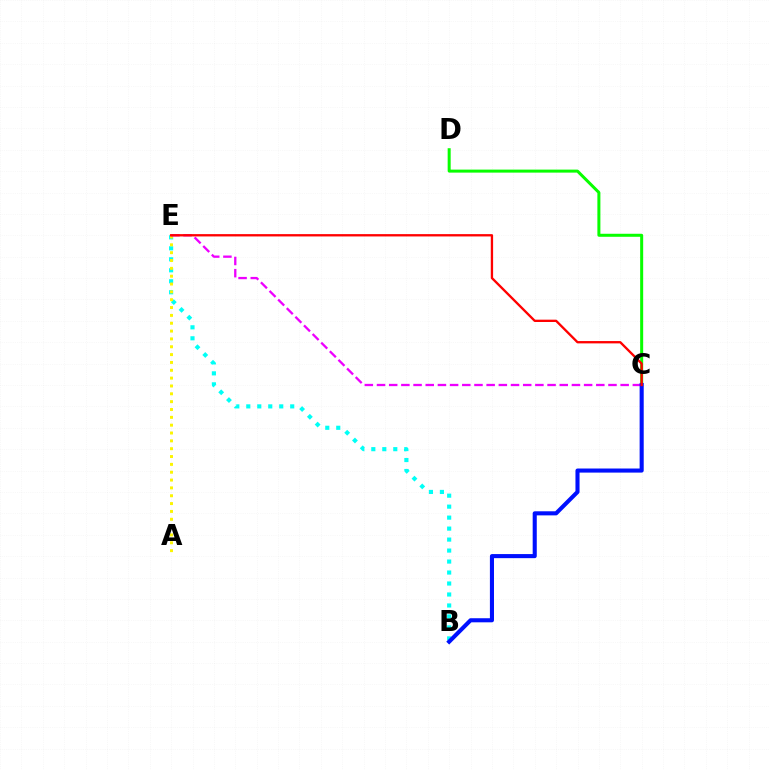{('B', 'E'): [{'color': '#00fff6', 'line_style': 'dotted', 'thickness': 2.98}], ('A', 'E'): [{'color': '#fcf500', 'line_style': 'dotted', 'thickness': 2.13}], ('C', 'E'): [{'color': '#ee00ff', 'line_style': 'dashed', 'thickness': 1.65}, {'color': '#ff0000', 'line_style': 'solid', 'thickness': 1.67}], ('C', 'D'): [{'color': '#08ff00', 'line_style': 'solid', 'thickness': 2.17}], ('B', 'C'): [{'color': '#0010ff', 'line_style': 'solid', 'thickness': 2.94}]}